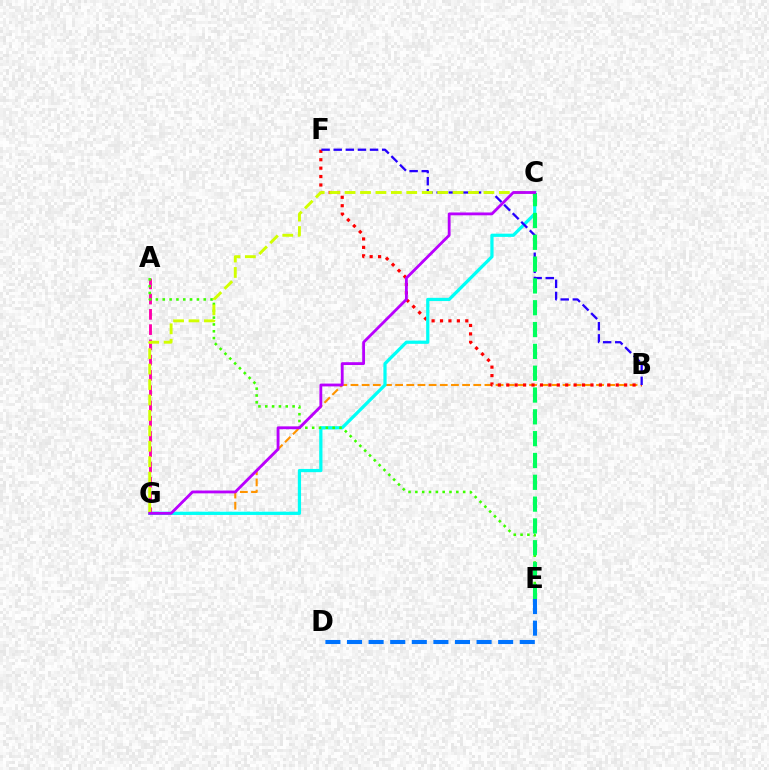{('B', 'G'): [{'color': '#ff9400', 'line_style': 'dashed', 'thickness': 1.52}], ('B', 'F'): [{'color': '#ff0000', 'line_style': 'dotted', 'thickness': 2.29}, {'color': '#2500ff', 'line_style': 'dashed', 'thickness': 1.65}], ('C', 'G'): [{'color': '#00fff6', 'line_style': 'solid', 'thickness': 2.32}, {'color': '#d1ff00', 'line_style': 'dashed', 'thickness': 2.1}, {'color': '#b900ff', 'line_style': 'solid', 'thickness': 2.03}], ('A', 'G'): [{'color': '#ff00ac', 'line_style': 'dashed', 'thickness': 2.07}], ('A', 'E'): [{'color': '#3dff00', 'line_style': 'dotted', 'thickness': 1.86}], ('D', 'E'): [{'color': '#0074ff', 'line_style': 'dashed', 'thickness': 2.93}], ('C', 'E'): [{'color': '#00ff5c', 'line_style': 'dashed', 'thickness': 2.96}]}